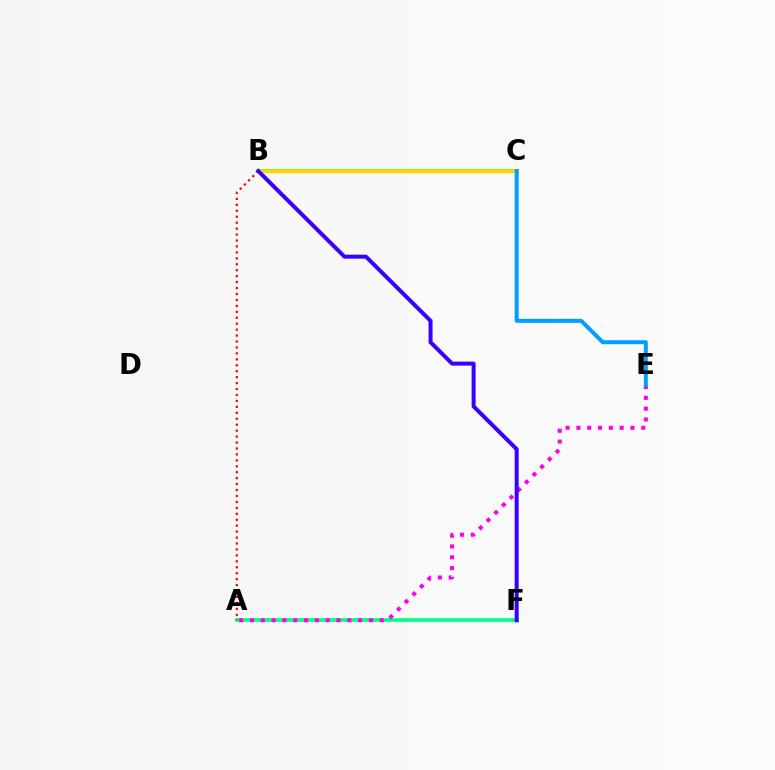{('B', 'C'): [{'color': '#4fff00', 'line_style': 'solid', 'thickness': 2.6}, {'color': '#ffd500', 'line_style': 'solid', 'thickness': 2.5}], ('A', 'F'): [{'color': '#00ff86', 'line_style': 'solid', 'thickness': 2.63}], ('A', 'E'): [{'color': '#ff00ed', 'line_style': 'dotted', 'thickness': 2.94}], ('A', 'B'): [{'color': '#ff0000', 'line_style': 'dotted', 'thickness': 1.61}], ('C', 'E'): [{'color': '#009eff', 'line_style': 'solid', 'thickness': 2.87}], ('B', 'F'): [{'color': '#3700ff', 'line_style': 'solid', 'thickness': 2.87}]}